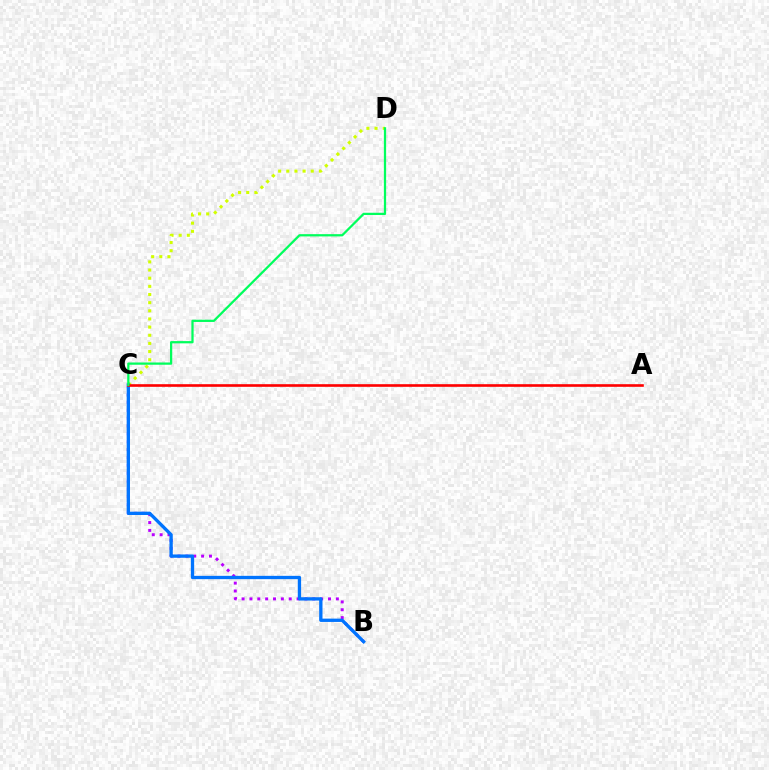{('B', 'C'): [{'color': '#b900ff', 'line_style': 'dotted', 'thickness': 2.14}, {'color': '#0074ff', 'line_style': 'solid', 'thickness': 2.38}], ('C', 'D'): [{'color': '#d1ff00', 'line_style': 'dotted', 'thickness': 2.21}, {'color': '#00ff5c', 'line_style': 'solid', 'thickness': 1.62}], ('A', 'C'): [{'color': '#ff0000', 'line_style': 'solid', 'thickness': 1.9}]}